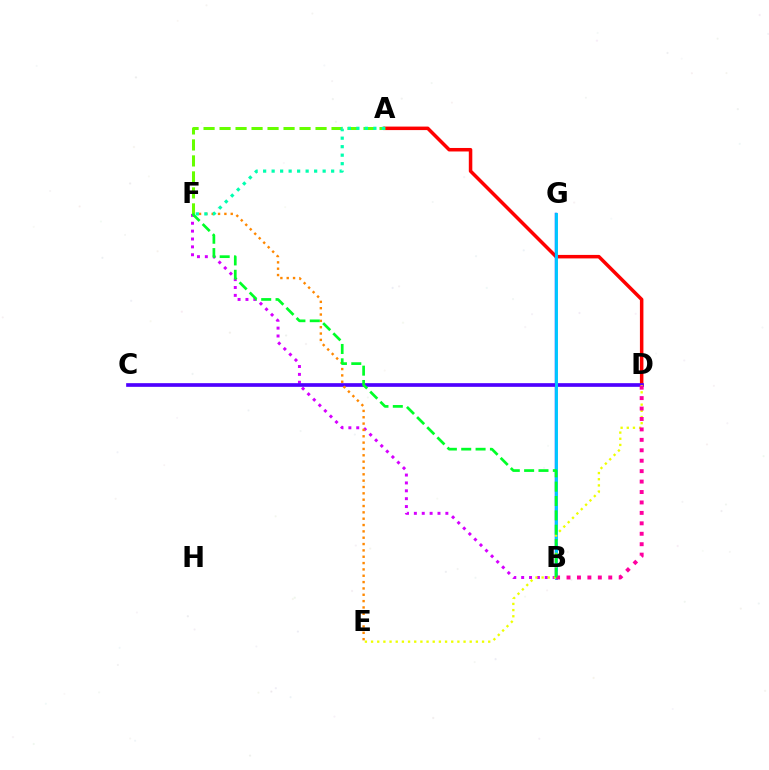{('A', 'D'): [{'color': '#ff0000', 'line_style': 'solid', 'thickness': 2.52}], ('B', 'F'): [{'color': '#d600ff', 'line_style': 'dotted', 'thickness': 2.14}, {'color': '#00ff27', 'line_style': 'dashed', 'thickness': 1.95}], ('B', 'G'): [{'color': '#003fff', 'line_style': 'solid', 'thickness': 1.78}, {'color': '#00c7ff', 'line_style': 'solid', 'thickness': 2.08}], ('C', 'D'): [{'color': '#4f00ff', 'line_style': 'solid', 'thickness': 2.64}], ('D', 'E'): [{'color': '#eeff00', 'line_style': 'dotted', 'thickness': 1.68}], ('E', 'F'): [{'color': '#ff8800', 'line_style': 'dotted', 'thickness': 1.72}], ('B', 'D'): [{'color': '#ff00a0', 'line_style': 'dotted', 'thickness': 2.84}], ('A', 'F'): [{'color': '#66ff00', 'line_style': 'dashed', 'thickness': 2.17}, {'color': '#00ffaf', 'line_style': 'dotted', 'thickness': 2.31}]}